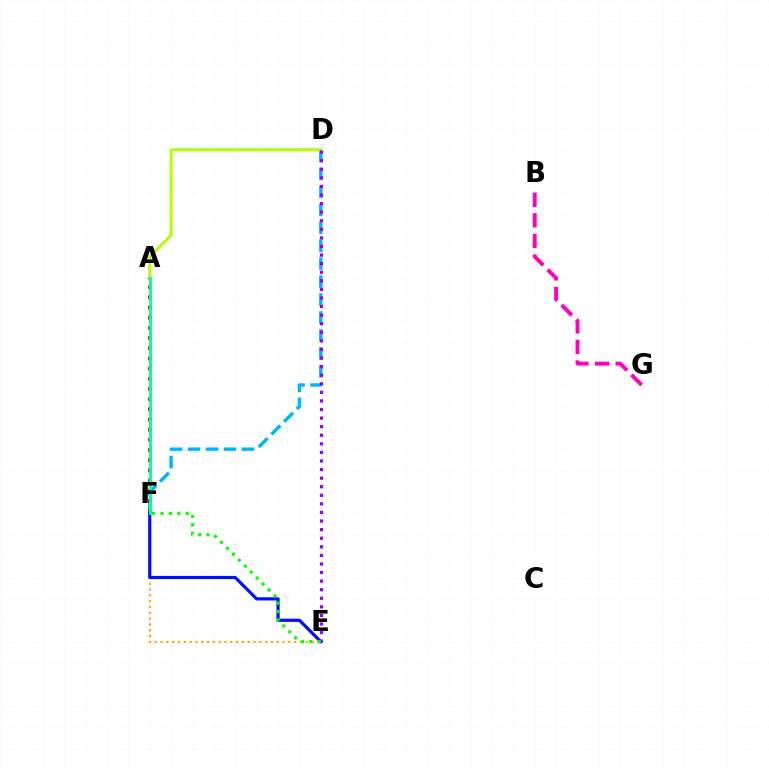{('D', 'F'): [{'color': '#00b5ff', 'line_style': 'dashed', 'thickness': 2.44}], ('A', 'D'): [{'color': '#b3ff00', 'line_style': 'solid', 'thickness': 2.1}], ('A', 'F'): [{'color': '#ff0000', 'line_style': 'dotted', 'thickness': 2.77}, {'color': '#00ff9d', 'line_style': 'solid', 'thickness': 2.08}], ('E', 'F'): [{'color': '#ffa500', 'line_style': 'dotted', 'thickness': 1.58}, {'color': '#0010ff', 'line_style': 'solid', 'thickness': 2.3}, {'color': '#08ff00', 'line_style': 'dotted', 'thickness': 2.29}], ('D', 'E'): [{'color': '#9b00ff', 'line_style': 'dotted', 'thickness': 2.33}], ('B', 'G'): [{'color': '#ff00bd', 'line_style': 'dashed', 'thickness': 2.8}]}